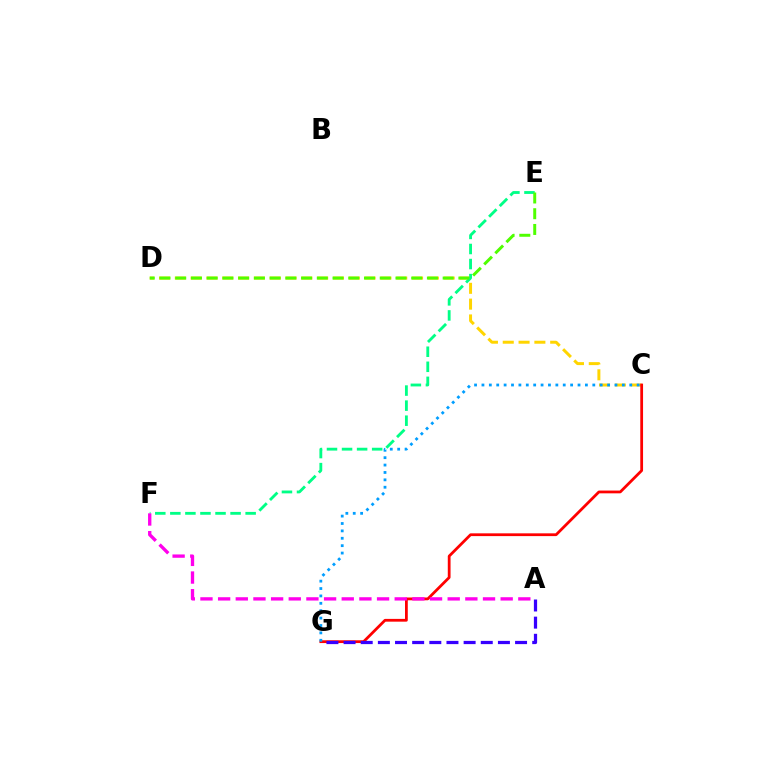{('C', 'D'): [{'color': '#ffd500', 'line_style': 'dashed', 'thickness': 2.15}], ('E', 'F'): [{'color': '#00ff86', 'line_style': 'dashed', 'thickness': 2.05}], ('C', 'G'): [{'color': '#ff0000', 'line_style': 'solid', 'thickness': 2.0}, {'color': '#009eff', 'line_style': 'dotted', 'thickness': 2.01}], ('A', 'F'): [{'color': '#ff00ed', 'line_style': 'dashed', 'thickness': 2.4}], ('A', 'G'): [{'color': '#3700ff', 'line_style': 'dashed', 'thickness': 2.33}], ('D', 'E'): [{'color': '#4fff00', 'line_style': 'dashed', 'thickness': 2.14}]}